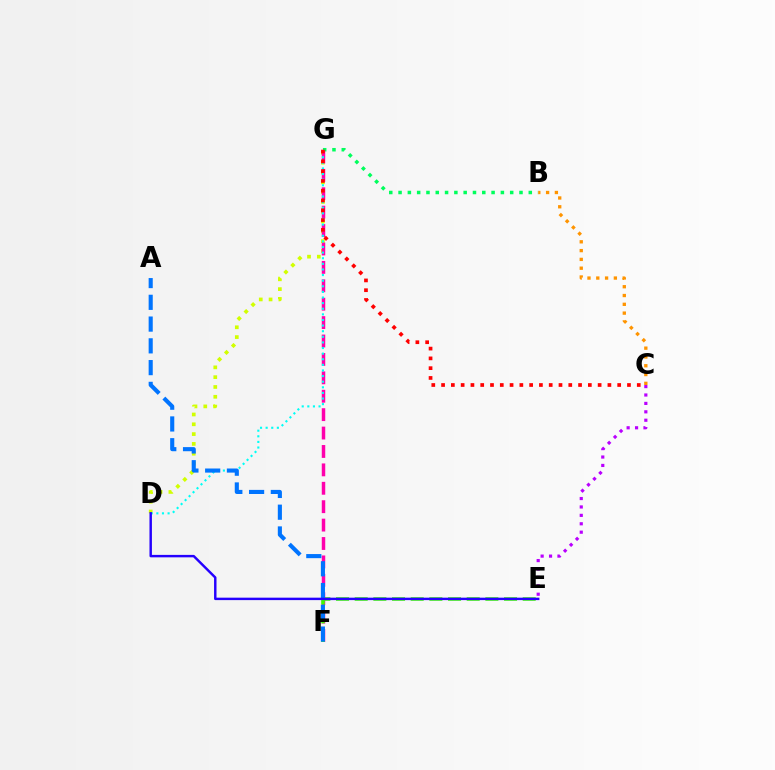{('B', 'G'): [{'color': '#00ff5c', 'line_style': 'dotted', 'thickness': 2.53}], ('D', 'G'): [{'color': '#d1ff00', 'line_style': 'dotted', 'thickness': 2.66}, {'color': '#00fff6', 'line_style': 'dotted', 'thickness': 1.52}], ('F', 'G'): [{'color': '#ff00ac', 'line_style': 'dashed', 'thickness': 2.5}], ('E', 'F'): [{'color': '#3dff00', 'line_style': 'dashed', 'thickness': 2.54}], ('C', 'G'): [{'color': '#ff0000', 'line_style': 'dotted', 'thickness': 2.66}], ('A', 'F'): [{'color': '#0074ff', 'line_style': 'dashed', 'thickness': 2.96}], ('D', 'E'): [{'color': '#2500ff', 'line_style': 'solid', 'thickness': 1.76}], ('C', 'E'): [{'color': '#b900ff', 'line_style': 'dotted', 'thickness': 2.29}], ('B', 'C'): [{'color': '#ff9400', 'line_style': 'dotted', 'thickness': 2.39}]}